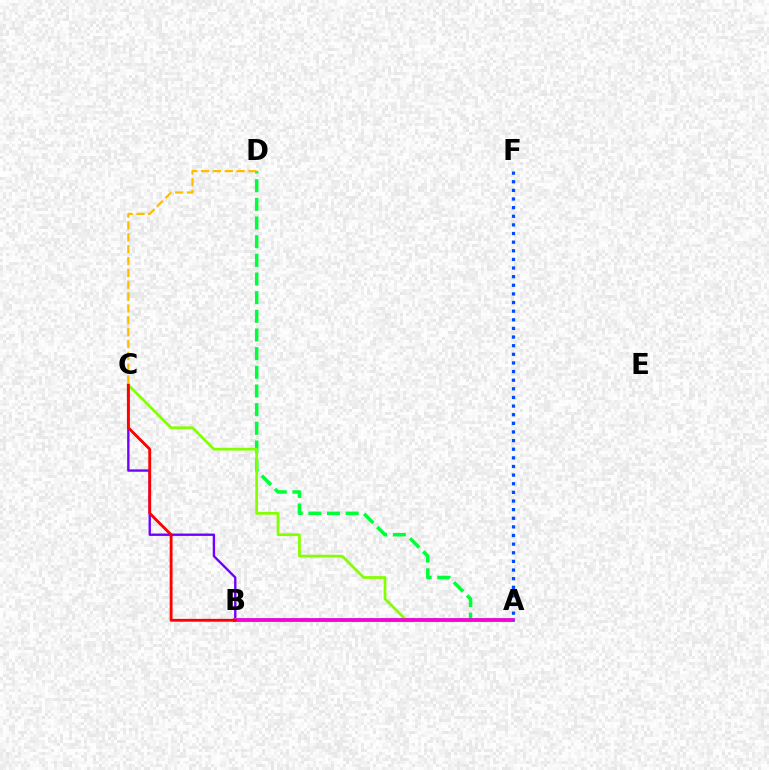{('A', 'D'): [{'color': '#00ff39', 'line_style': 'dashed', 'thickness': 2.54}], ('B', 'C'): [{'color': '#7200ff', 'line_style': 'solid', 'thickness': 1.71}, {'color': '#ff0000', 'line_style': 'solid', 'thickness': 2.05}], ('A', 'B'): [{'color': '#00fff6', 'line_style': 'solid', 'thickness': 2.92}, {'color': '#ff00cf', 'line_style': 'solid', 'thickness': 2.69}], ('A', 'C'): [{'color': '#84ff00', 'line_style': 'solid', 'thickness': 1.98}], ('A', 'F'): [{'color': '#004bff', 'line_style': 'dotted', 'thickness': 2.34}], ('C', 'D'): [{'color': '#ffbd00', 'line_style': 'dashed', 'thickness': 1.61}]}